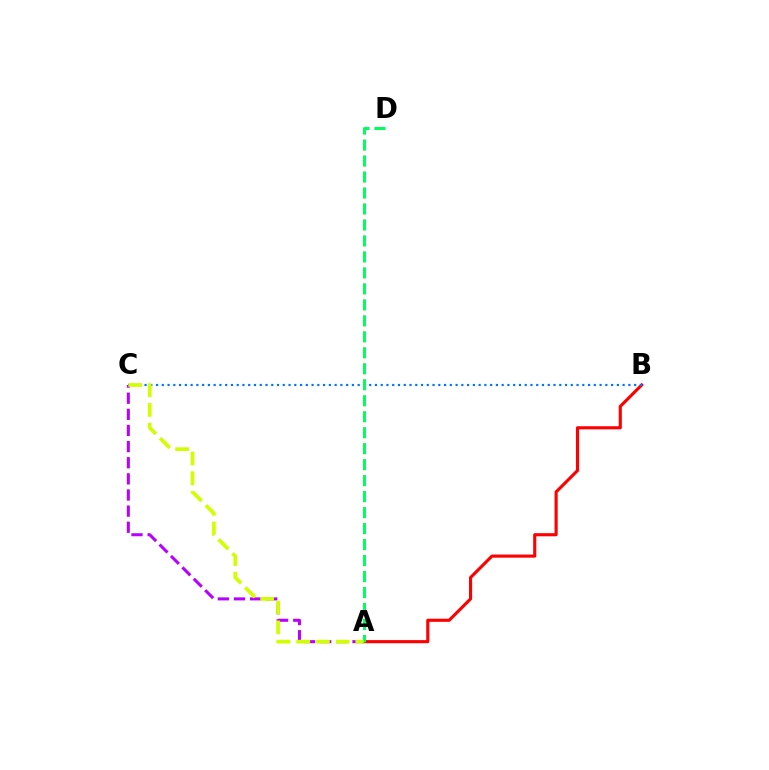{('A', 'B'): [{'color': '#ff0000', 'line_style': 'solid', 'thickness': 2.24}], ('A', 'C'): [{'color': '#b900ff', 'line_style': 'dashed', 'thickness': 2.19}, {'color': '#d1ff00', 'line_style': 'dashed', 'thickness': 2.68}], ('B', 'C'): [{'color': '#0074ff', 'line_style': 'dotted', 'thickness': 1.57}], ('A', 'D'): [{'color': '#00ff5c', 'line_style': 'dashed', 'thickness': 2.17}]}